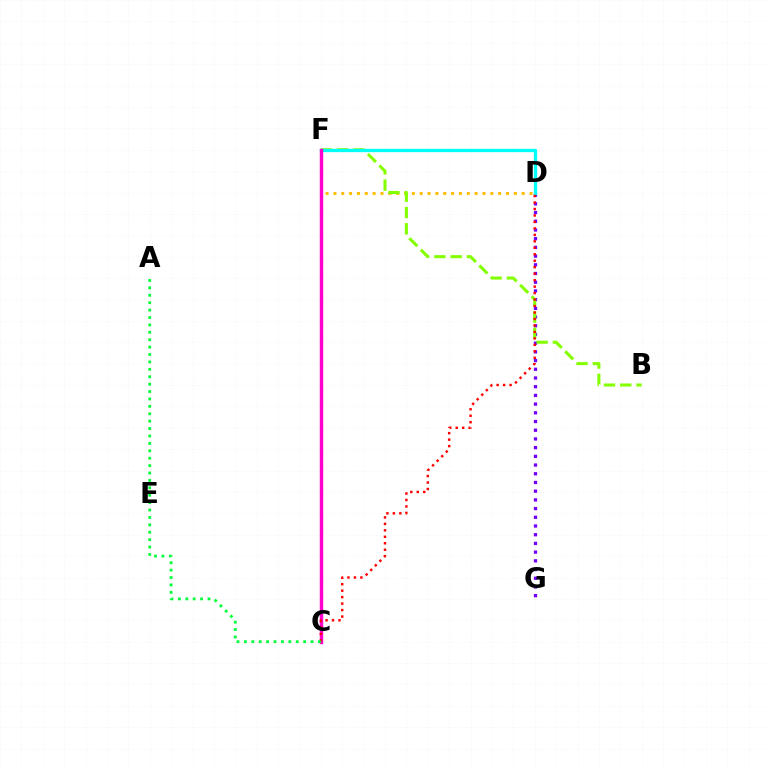{('D', 'F'): [{'color': '#ffbd00', 'line_style': 'dotted', 'thickness': 2.13}, {'color': '#004bff', 'line_style': 'dashed', 'thickness': 1.89}, {'color': '#00fff6', 'line_style': 'solid', 'thickness': 2.38}], ('D', 'G'): [{'color': '#7200ff', 'line_style': 'dotted', 'thickness': 2.37}], ('B', 'F'): [{'color': '#84ff00', 'line_style': 'dashed', 'thickness': 2.21}], ('C', 'F'): [{'color': '#ff00cf', 'line_style': 'solid', 'thickness': 2.47}], ('C', 'D'): [{'color': '#ff0000', 'line_style': 'dotted', 'thickness': 1.76}], ('A', 'C'): [{'color': '#00ff39', 'line_style': 'dotted', 'thickness': 2.01}]}